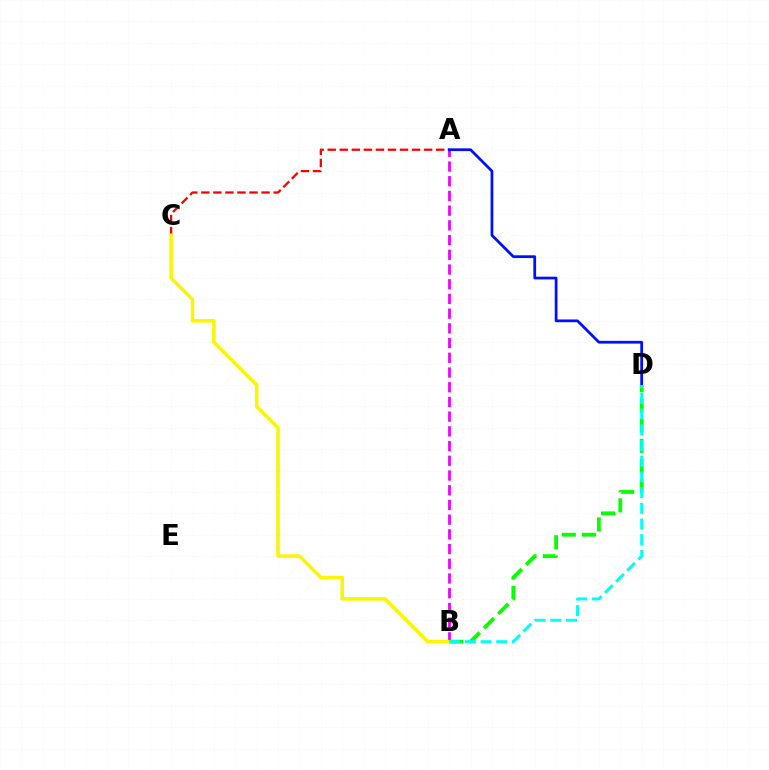{('B', 'D'): [{'color': '#08ff00', 'line_style': 'dashed', 'thickness': 2.75}, {'color': '#00fff6', 'line_style': 'dashed', 'thickness': 2.13}], ('A', 'B'): [{'color': '#ee00ff', 'line_style': 'dashed', 'thickness': 2.0}], ('A', 'C'): [{'color': '#ff0000', 'line_style': 'dashed', 'thickness': 1.64}], ('A', 'D'): [{'color': '#0010ff', 'line_style': 'solid', 'thickness': 1.99}], ('B', 'C'): [{'color': '#fcf500', 'line_style': 'solid', 'thickness': 2.53}]}